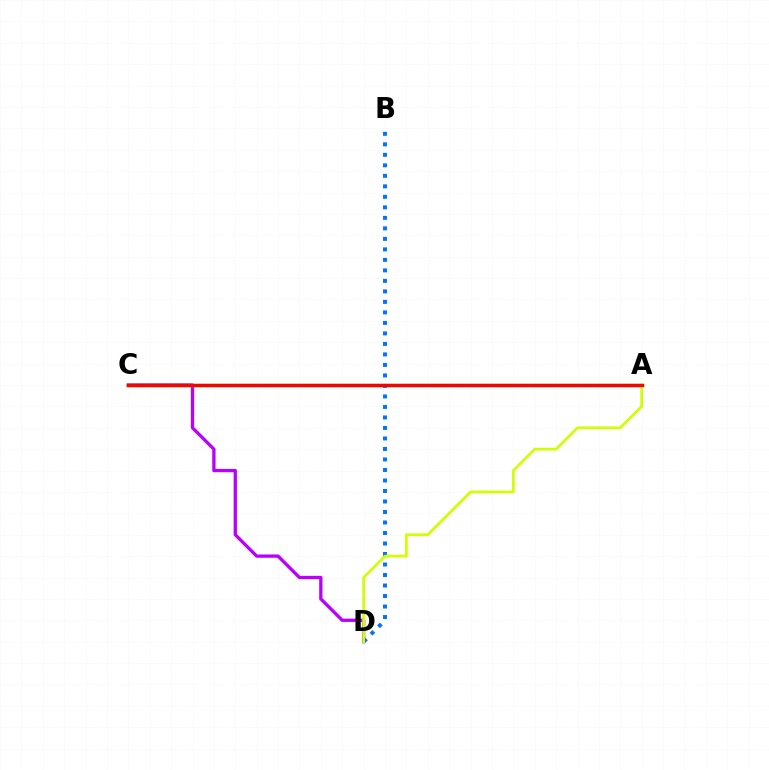{('C', 'D'): [{'color': '#b900ff', 'line_style': 'solid', 'thickness': 2.37}], ('A', 'C'): [{'color': '#00ff5c', 'line_style': 'solid', 'thickness': 2.51}, {'color': '#ff0000', 'line_style': 'solid', 'thickness': 2.43}], ('B', 'D'): [{'color': '#0074ff', 'line_style': 'dotted', 'thickness': 2.85}], ('A', 'D'): [{'color': '#d1ff00', 'line_style': 'solid', 'thickness': 1.97}]}